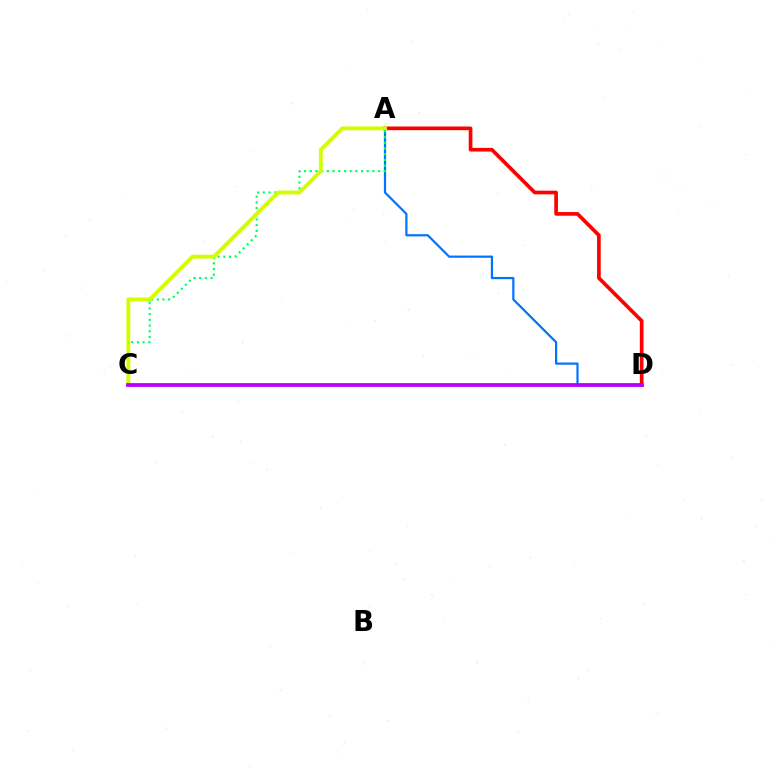{('A', 'D'): [{'color': '#ff0000', 'line_style': 'solid', 'thickness': 2.64}, {'color': '#0074ff', 'line_style': 'solid', 'thickness': 1.59}], ('A', 'C'): [{'color': '#00ff5c', 'line_style': 'dotted', 'thickness': 1.55}, {'color': '#d1ff00', 'line_style': 'solid', 'thickness': 2.78}], ('C', 'D'): [{'color': '#b900ff', 'line_style': 'solid', 'thickness': 2.71}]}